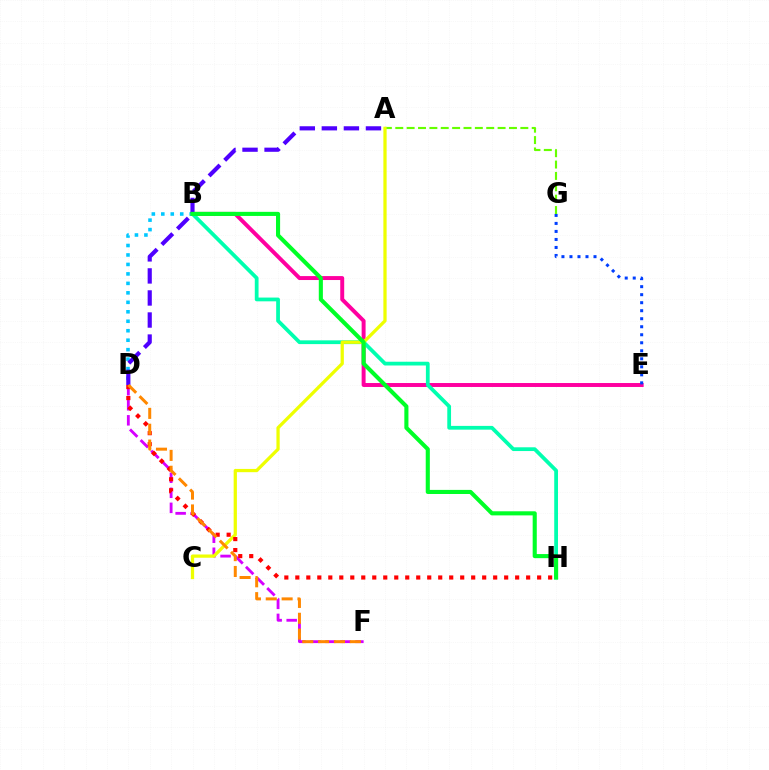{('B', 'E'): [{'color': '#ff00a0', 'line_style': 'solid', 'thickness': 2.84}], ('D', 'F'): [{'color': '#d600ff', 'line_style': 'dashed', 'thickness': 2.04}, {'color': '#ff8800', 'line_style': 'dashed', 'thickness': 2.15}], ('B', 'D'): [{'color': '#00c7ff', 'line_style': 'dotted', 'thickness': 2.57}], ('E', 'G'): [{'color': '#003fff', 'line_style': 'dotted', 'thickness': 2.18}], ('B', 'H'): [{'color': '#00ffaf', 'line_style': 'solid', 'thickness': 2.71}, {'color': '#00ff27', 'line_style': 'solid', 'thickness': 2.95}], ('A', 'G'): [{'color': '#66ff00', 'line_style': 'dashed', 'thickness': 1.54}], ('A', 'C'): [{'color': '#eeff00', 'line_style': 'solid', 'thickness': 2.35}], ('D', 'H'): [{'color': '#ff0000', 'line_style': 'dotted', 'thickness': 2.99}], ('A', 'D'): [{'color': '#4f00ff', 'line_style': 'dashed', 'thickness': 3.0}]}